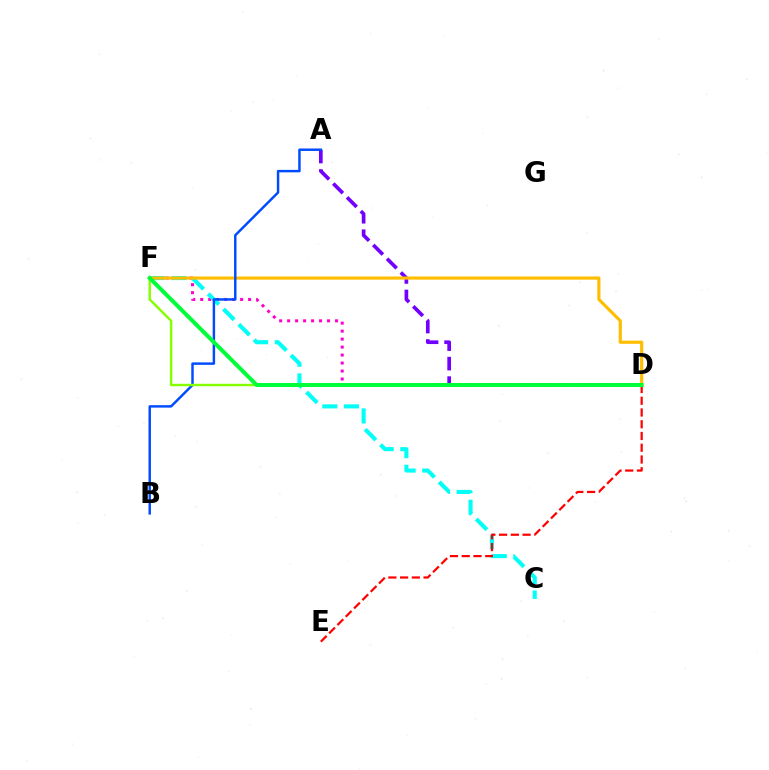{('D', 'F'): [{'color': '#ff00cf', 'line_style': 'dotted', 'thickness': 2.17}, {'color': '#ffbd00', 'line_style': 'solid', 'thickness': 2.27}, {'color': '#84ff00', 'line_style': 'solid', 'thickness': 1.75}, {'color': '#00ff39', 'line_style': 'solid', 'thickness': 2.87}], ('C', 'F'): [{'color': '#00fff6', 'line_style': 'dashed', 'thickness': 2.94}], ('A', 'D'): [{'color': '#7200ff', 'line_style': 'dashed', 'thickness': 2.65}], ('A', 'B'): [{'color': '#004bff', 'line_style': 'solid', 'thickness': 1.77}], ('D', 'E'): [{'color': '#ff0000', 'line_style': 'dashed', 'thickness': 1.6}]}